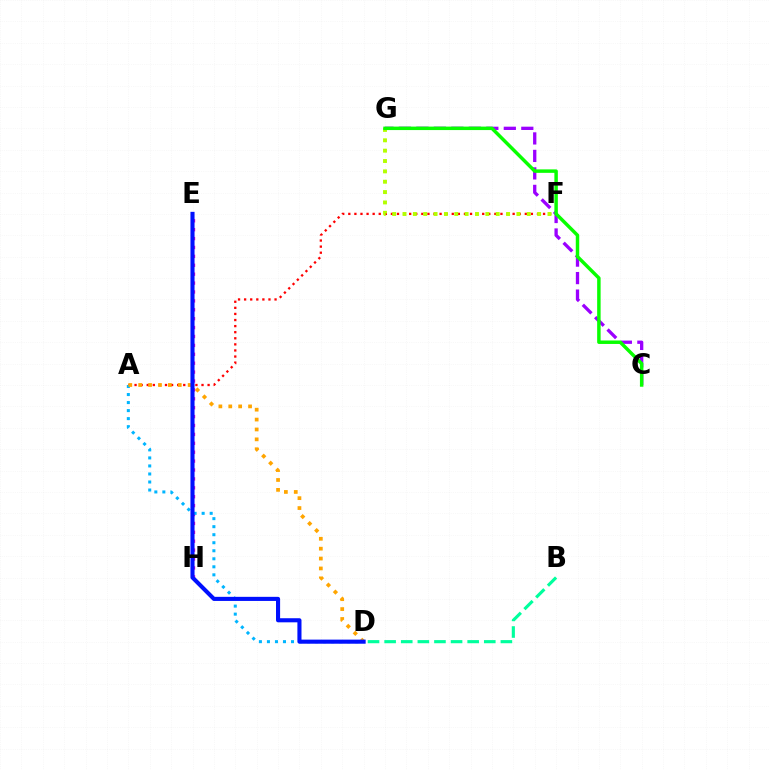{('C', 'G'): [{'color': '#9b00ff', 'line_style': 'dashed', 'thickness': 2.38}, {'color': '#08ff00', 'line_style': 'solid', 'thickness': 2.49}], ('E', 'H'): [{'color': '#ff00bd', 'line_style': 'dotted', 'thickness': 2.42}], ('A', 'F'): [{'color': '#ff0000', 'line_style': 'dotted', 'thickness': 1.65}], ('F', 'G'): [{'color': '#b3ff00', 'line_style': 'dotted', 'thickness': 2.81}], ('A', 'D'): [{'color': '#00b5ff', 'line_style': 'dotted', 'thickness': 2.18}, {'color': '#ffa500', 'line_style': 'dotted', 'thickness': 2.69}], ('B', 'D'): [{'color': '#00ff9d', 'line_style': 'dashed', 'thickness': 2.26}], ('D', 'E'): [{'color': '#0010ff', 'line_style': 'solid', 'thickness': 2.95}]}